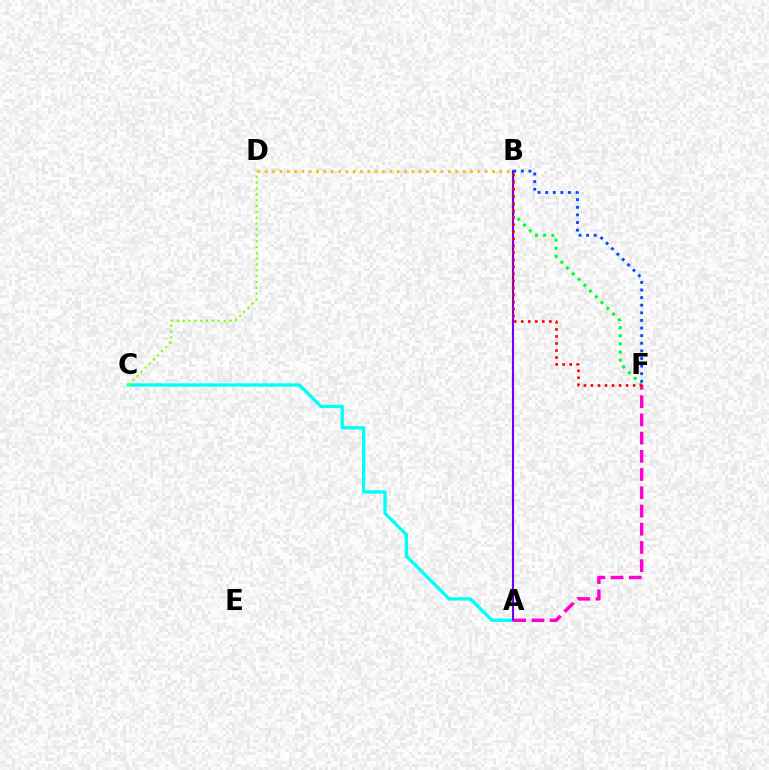{('B', 'D'): [{'color': '#ffbd00', 'line_style': 'dotted', 'thickness': 1.99}], ('A', 'C'): [{'color': '#00fff6', 'line_style': 'solid', 'thickness': 2.41}], ('B', 'F'): [{'color': '#00ff39', 'line_style': 'dotted', 'thickness': 2.21}, {'color': '#004bff', 'line_style': 'dotted', 'thickness': 2.07}, {'color': '#ff0000', 'line_style': 'dotted', 'thickness': 1.91}], ('A', 'B'): [{'color': '#7200ff', 'line_style': 'solid', 'thickness': 1.52}], ('A', 'F'): [{'color': '#ff00cf', 'line_style': 'dashed', 'thickness': 2.48}], ('C', 'D'): [{'color': '#84ff00', 'line_style': 'dotted', 'thickness': 1.59}]}